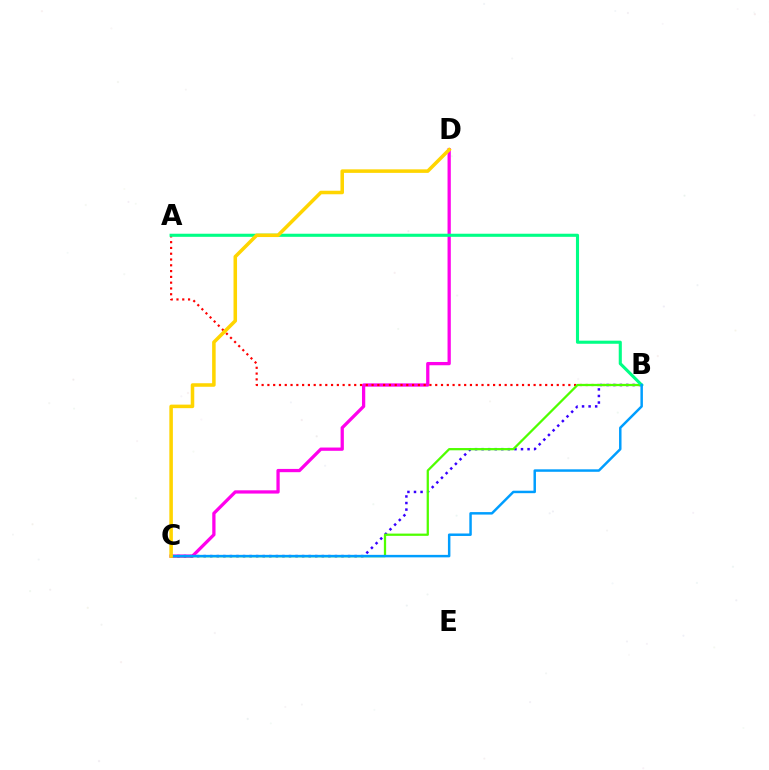{('C', 'D'): [{'color': '#ff00ed', 'line_style': 'solid', 'thickness': 2.35}, {'color': '#ffd500', 'line_style': 'solid', 'thickness': 2.54}], ('B', 'C'): [{'color': '#3700ff', 'line_style': 'dotted', 'thickness': 1.78}, {'color': '#4fff00', 'line_style': 'solid', 'thickness': 1.63}, {'color': '#009eff', 'line_style': 'solid', 'thickness': 1.78}], ('A', 'B'): [{'color': '#ff0000', 'line_style': 'dotted', 'thickness': 1.57}, {'color': '#00ff86', 'line_style': 'solid', 'thickness': 2.23}]}